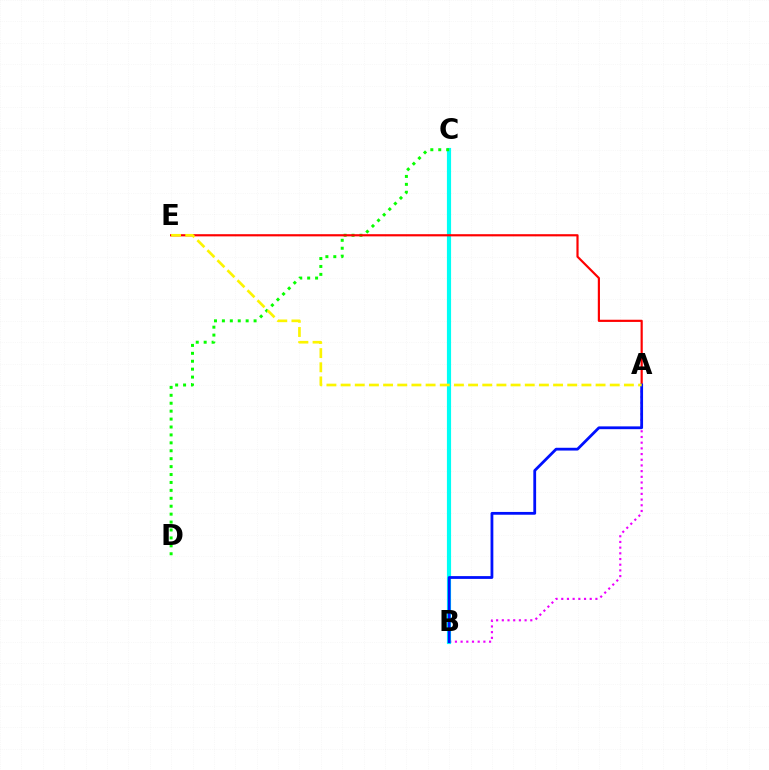{('A', 'B'): [{'color': '#ee00ff', 'line_style': 'dotted', 'thickness': 1.55}, {'color': '#0010ff', 'line_style': 'solid', 'thickness': 2.01}], ('B', 'C'): [{'color': '#00fff6', 'line_style': 'solid', 'thickness': 2.99}], ('C', 'D'): [{'color': '#08ff00', 'line_style': 'dotted', 'thickness': 2.15}], ('A', 'E'): [{'color': '#ff0000', 'line_style': 'solid', 'thickness': 1.57}, {'color': '#fcf500', 'line_style': 'dashed', 'thickness': 1.92}]}